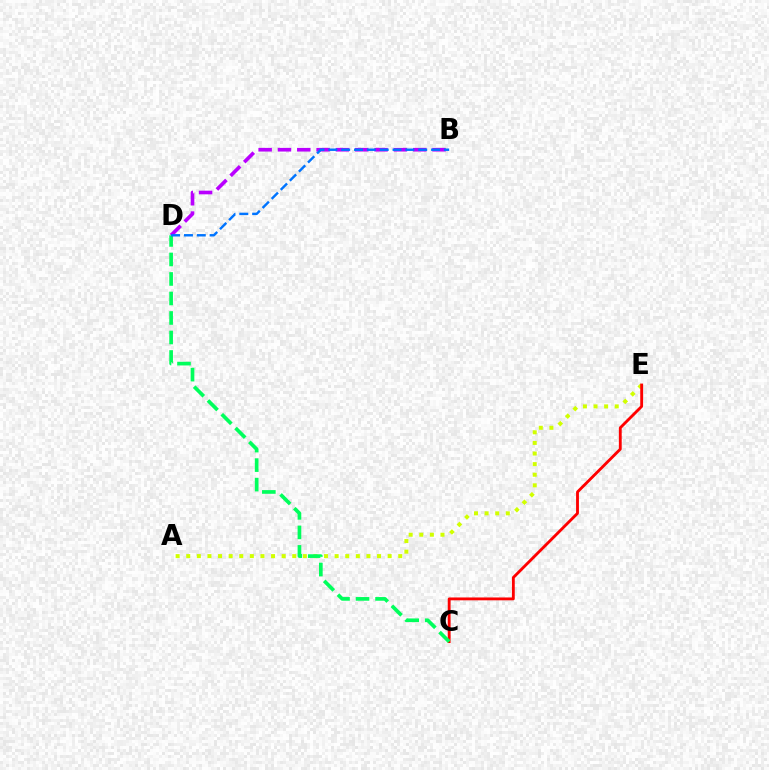{('A', 'E'): [{'color': '#d1ff00', 'line_style': 'dotted', 'thickness': 2.88}], ('C', 'E'): [{'color': '#ff0000', 'line_style': 'solid', 'thickness': 2.05}], ('C', 'D'): [{'color': '#00ff5c', 'line_style': 'dashed', 'thickness': 2.65}], ('B', 'D'): [{'color': '#b900ff', 'line_style': 'dashed', 'thickness': 2.62}, {'color': '#0074ff', 'line_style': 'dashed', 'thickness': 1.74}]}